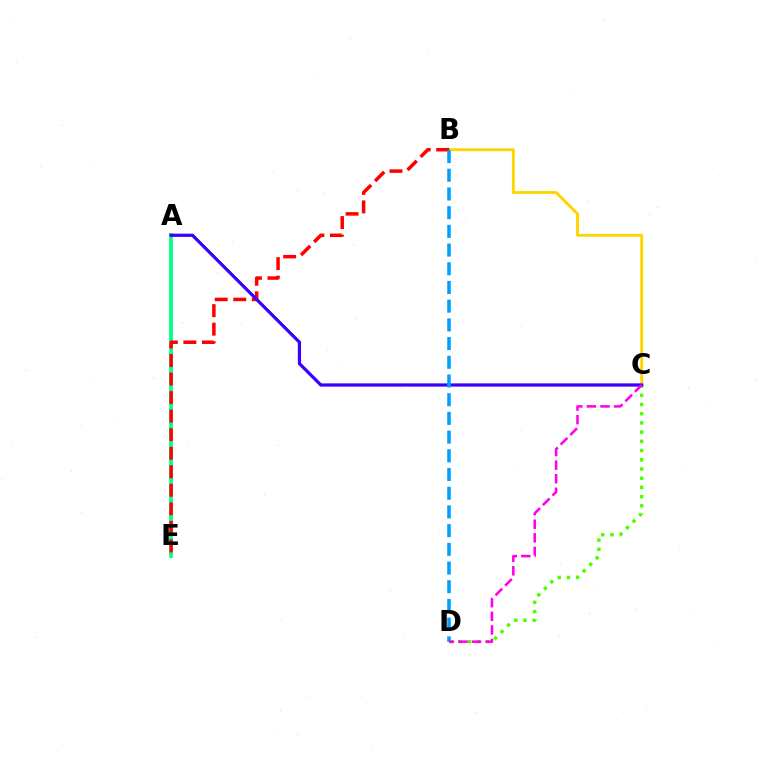{('C', 'D'): [{'color': '#4fff00', 'line_style': 'dotted', 'thickness': 2.5}, {'color': '#ff00ed', 'line_style': 'dashed', 'thickness': 1.85}], ('A', 'E'): [{'color': '#00ff86', 'line_style': 'solid', 'thickness': 2.69}], ('B', 'C'): [{'color': '#ffd500', 'line_style': 'solid', 'thickness': 2.07}], ('B', 'E'): [{'color': '#ff0000', 'line_style': 'dashed', 'thickness': 2.52}], ('A', 'C'): [{'color': '#3700ff', 'line_style': 'solid', 'thickness': 2.32}], ('B', 'D'): [{'color': '#009eff', 'line_style': 'dashed', 'thickness': 2.54}]}